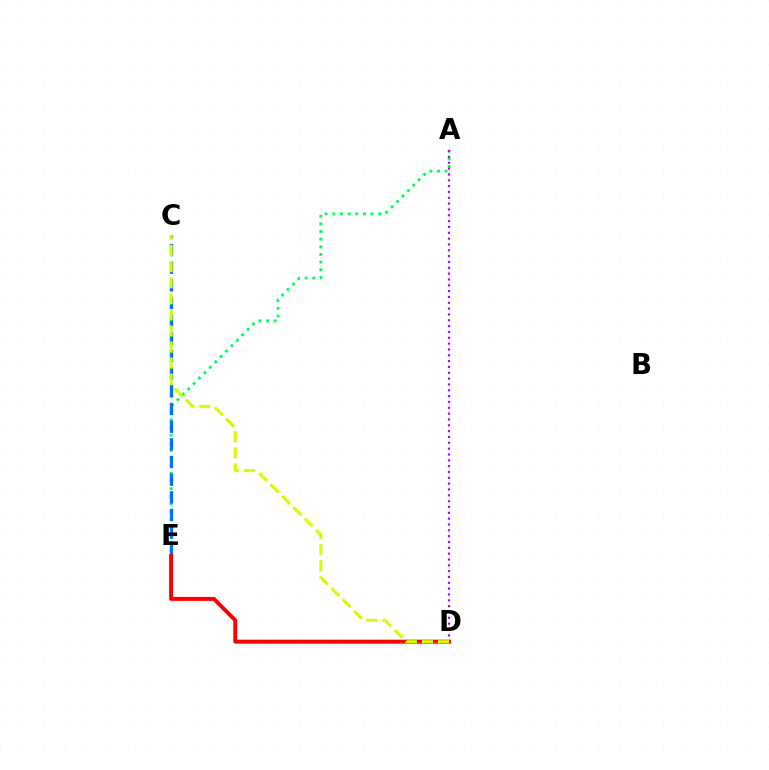{('A', 'E'): [{'color': '#00ff5c', 'line_style': 'dotted', 'thickness': 2.08}], ('C', 'E'): [{'color': '#0074ff', 'line_style': 'dashed', 'thickness': 2.4}], ('D', 'E'): [{'color': '#ff0000', 'line_style': 'solid', 'thickness': 2.85}], ('A', 'D'): [{'color': '#b900ff', 'line_style': 'dotted', 'thickness': 1.59}], ('C', 'D'): [{'color': '#d1ff00', 'line_style': 'dashed', 'thickness': 2.19}]}